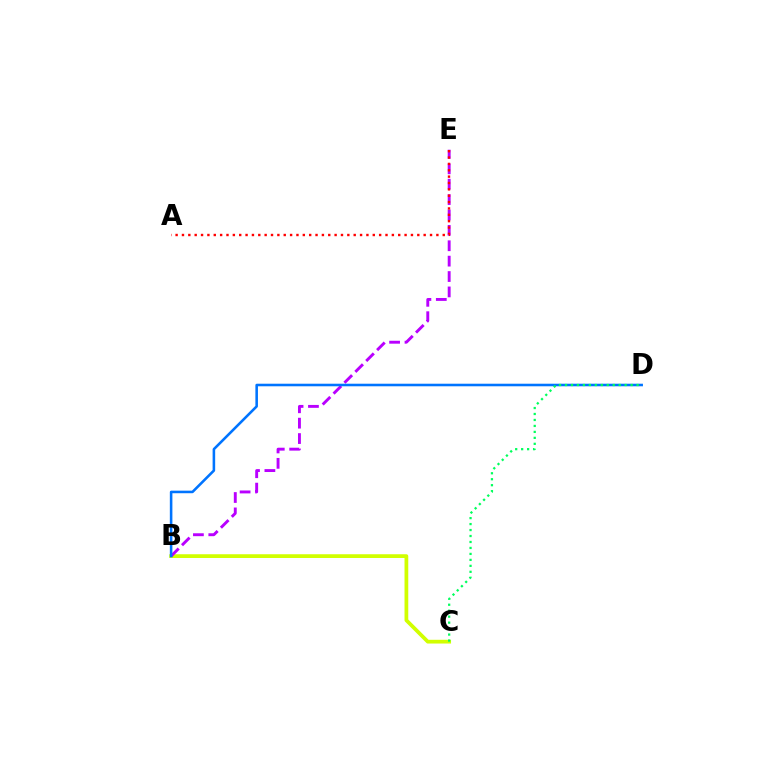{('B', 'C'): [{'color': '#d1ff00', 'line_style': 'solid', 'thickness': 2.7}], ('B', 'E'): [{'color': '#b900ff', 'line_style': 'dashed', 'thickness': 2.09}], ('A', 'E'): [{'color': '#ff0000', 'line_style': 'dotted', 'thickness': 1.73}], ('B', 'D'): [{'color': '#0074ff', 'line_style': 'solid', 'thickness': 1.85}], ('C', 'D'): [{'color': '#00ff5c', 'line_style': 'dotted', 'thickness': 1.62}]}